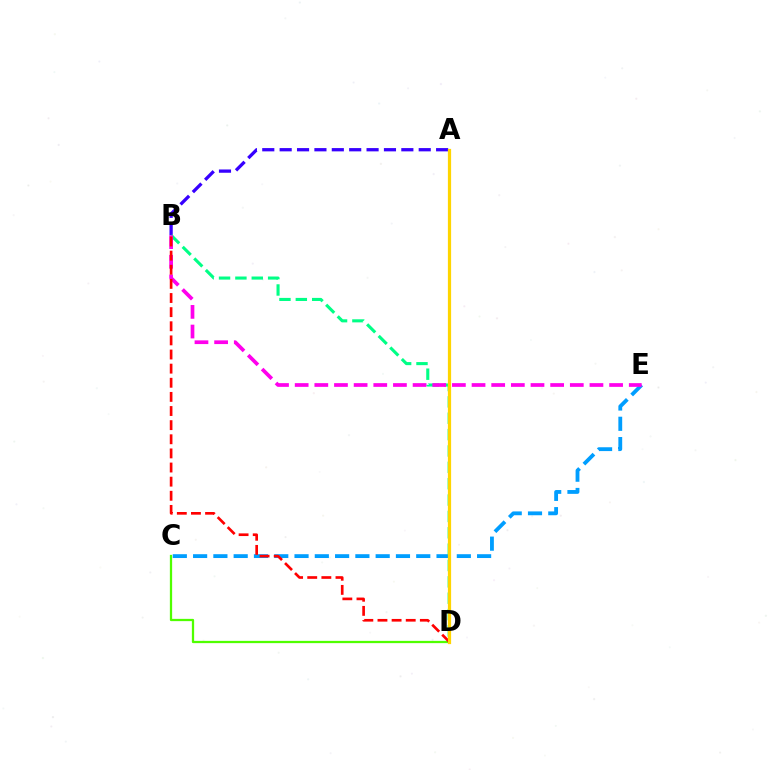{('C', 'E'): [{'color': '#009eff', 'line_style': 'dashed', 'thickness': 2.76}], ('A', 'B'): [{'color': '#3700ff', 'line_style': 'dashed', 'thickness': 2.36}], ('B', 'D'): [{'color': '#00ff86', 'line_style': 'dashed', 'thickness': 2.22}, {'color': '#ff0000', 'line_style': 'dashed', 'thickness': 1.92}], ('C', 'D'): [{'color': '#4fff00', 'line_style': 'solid', 'thickness': 1.63}], ('B', 'E'): [{'color': '#ff00ed', 'line_style': 'dashed', 'thickness': 2.67}], ('A', 'D'): [{'color': '#ffd500', 'line_style': 'solid', 'thickness': 2.33}]}